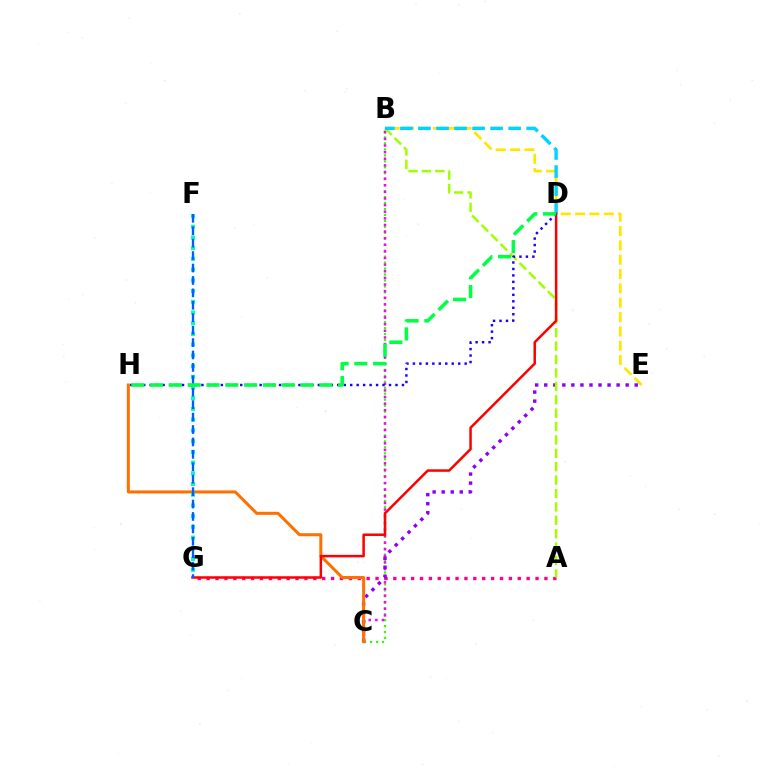{('B', 'C'): [{'color': '#31ff00', 'line_style': 'dotted', 'thickness': 1.62}, {'color': '#fa00f9', 'line_style': 'dotted', 'thickness': 1.8}], ('B', 'E'): [{'color': '#ffe600', 'line_style': 'dashed', 'thickness': 1.95}], ('A', 'G'): [{'color': '#ff0088', 'line_style': 'dotted', 'thickness': 2.42}], ('C', 'E'): [{'color': '#8a00ff', 'line_style': 'dotted', 'thickness': 2.46}], ('C', 'H'): [{'color': '#ff7000', 'line_style': 'solid', 'thickness': 2.17}], ('A', 'B'): [{'color': '#a2ff00', 'line_style': 'dashed', 'thickness': 1.82}], ('B', 'D'): [{'color': '#00d3ff', 'line_style': 'dashed', 'thickness': 2.45}], ('F', 'G'): [{'color': '#00ffbb', 'line_style': 'dotted', 'thickness': 2.91}, {'color': '#005dff', 'line_style': 'dashed', 'thickness': 1.69}], ('D', 'G'): [{'color': '#ff0000', 'line_style': 'solid', 'thickness': 1.81}], ('D', 'H'): [{'color': '#1900ff', 'line_style': 'dotted', 'thickness': 1.76}, {'color': '#00ff45', 'line_style': 'dashed', 'thickness': 2.55}]}